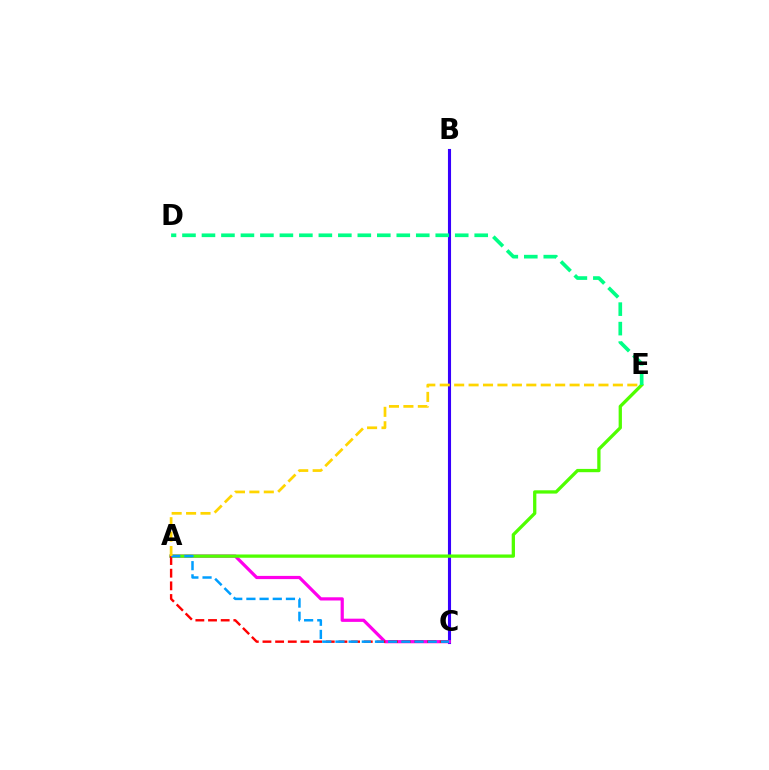{('B', 'C'): [{'color': '#3700ff', 'line_style': 'solid', 'thickness': 2.23}], ('A', 'C'): [{'color': '#ff00ed', 'line_style': 'solid', 'thickness': 2.31}, {'color': '#ff0000', 'line_style': 'dashed', 'thickness': 1.72}, {'color': '#009eff', 'line_style': 'dashed', 'thickness': 1.79}], ('A', 'E'): [{'color': '#4fff00', 'line_style': 'solid', 'thickness': 2.37}, {'color': '#ffd500', 'line_style': 'dashed', 'thickness': 1.96}], ('D', 'E'): [{'color': '#00ff86', 'line_style': 'dashed', 'thickness': 2.65}]}